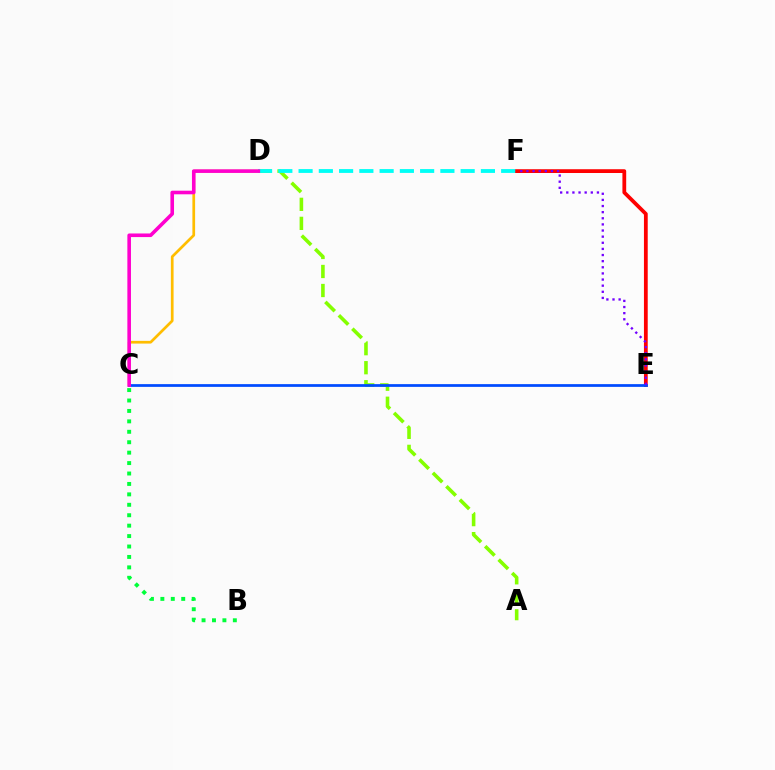{('E', 'F'): [{'color': '#ff0000', 'line_style': 'solid', 'thickness': 2.72}, {'color': '#7200ff', 'line_style': 'dotted', 'thickness': 1.66}], ('B', 'C'): [{'color': '#00ff39', 'line_style': 'dotted', 'thickness': 2.83}], ('A', 'D'): [{'color': '#84ff00', 'line_style': 'dashed', 'thickness': 2.58}], ('C', 'D'): [{'color': '#ffbd00', 'line_style': 'solid', 'thickness': 1.95}, {'color': '#ff00cf', 'line_style': 'solid', 'thickness': 2.59}], ('C', 'E'): [{'color': '#004bff', 'line_style': 'solid', 'thickness': 1.98}], ('D', 'F'): [{'color': '#00fff6', 'line_style': 'dashed', 'thickness': 2.75}]}